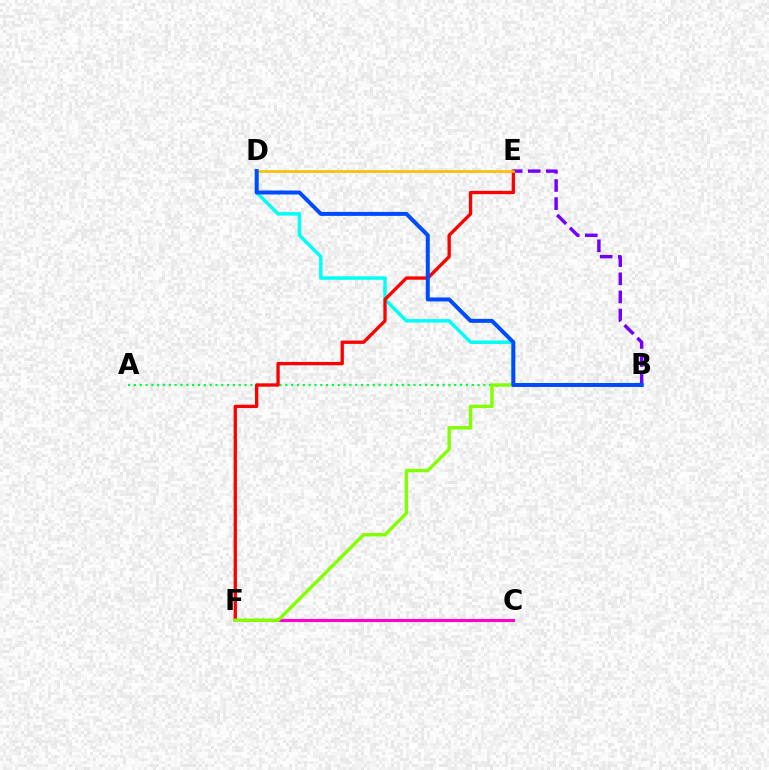{('B', 'E'): [{'color': '#7200ff', 'line_style': 'dashed', 'thickness': 2.46}], ('A', 'B'): [{'color': '#00ff39', 'line_style': 'dotted', 'thickness': 1.58}], ('C', 'F'): [{'color': '#ff00cf', 'line_style': 'solid', 'thickness': 2.24}], ('B', 'D'): [{'color': '#00fff6', 'line_style': 'solid', 'thickness': 2.49}, {'color': '#004bff', 'line_style': 'solid', 'thickness': 2.87}], ('E', 'F'): [{'color': '#ff0000', 'line_style': 'solid', 'thickness': 2.4}], ('D', 'E'): [{'color': '#ffbd00', 'line_style': 'solid', 'thickness': 1.9}], ('B', 'F'): [{'color': '#84ff00', 'line_style': 'solid', 'thickness': 2.47}]}